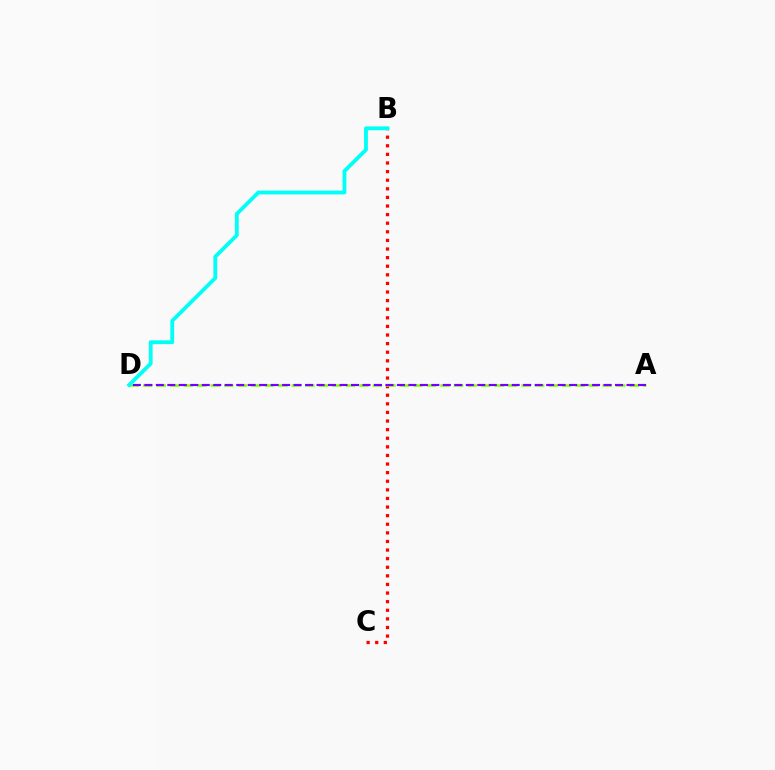{('B', 'C'): [{'color': '#ff0000', 'line_style': 'dotted', 'thickness': 2.34}], ('A', 'D'): [{'color': '#84ff00', 'line_style': 'dashed', 'thickness': 1.84}, {'color': '#7200ff', 'line_style': 'dashed', 'thickness': 1.56}], ('B', 'D'): [{'color': '#00fff6', 'line_style': 'solid', 'thickness': 2.75}]}